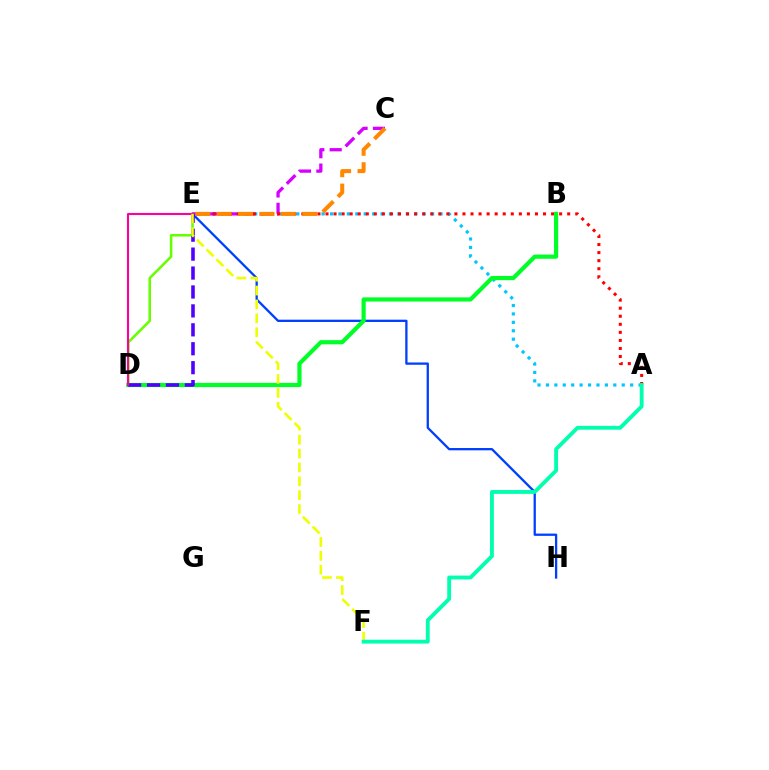{('E', 'H'): [{'color': '#003fff', 'line_style': 'solid', 'thickness': 1.65}], ('D', 'E'): [{'color': '#66ff00', 'line_style': 'solid', 'thickness': 1.83}, {'color': '#4f00ff', 'line_style': 'dashed', 'thickness': 2.57}, {'color': '#ff00a0', 'line_style': 'solid', 'thickness': 1.51}], ('A', 'E'): [{'color': '#00c7ff', 'line_style': 'dotted', 'thickness': 2.29}, {'color': '#ff0000', 'line_style': 'dotted', 'thickness': 2.19}], ('C', 'E'): [{'color': '#d600ff', 'line_style': 'dashed', 'thickness': 2.36}, {'color': '#ff8800', 'line_style': 'dashed', 'thickness': 2.91}], ('B', 'D'): [{'color': '#00ff27', 'line_style': 'solid', 'thickness': 3.0}], ('E', 'F'): [{'color': '#eeff00', 'line_style': 'dashed', 'thickness': 1.89}], ('A', 'F'): [{'color': '#00ffaf', 'line_style': 'solid', 'thickness': 2.77}]}